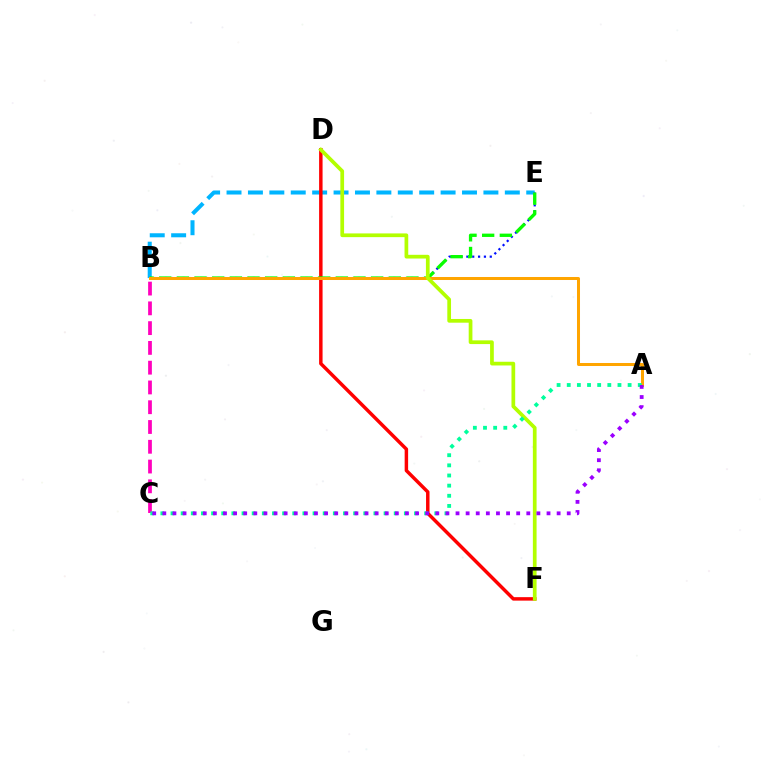{('B', 'E'): [{'color': '#00b5ff', 'line_style': 'dashed', 'thickness': 2.91}, {'color': '#0010ff', 'line_style': 'dotted', 'thickness': 1.59}, {'color': '#08ff00', 'line_style': 'dashed', 'thickness': 2.4}], ('D', 'F'): [{'color': '#ff0000', 'line_style': 'solid', 'thickness': 2.49}, {'color': '#b3ff00', 'line_style': 'solid', 'thickness': 2.68}], ('B', 'C'): [{'color': '#ff00bd', 'line_style': 'dashed', 'thickness': 2.69}], ('A', 'B'): [{'color': '#ffa500', 'line_style': 'solid', 'thickness': 2.17}], ('A', 'C'): [{'color': '#00ff9d', 'line_style': 'dotted', 'thickness': 2.76}, {'color': '#9b00ff', 'line_style': 'dotted', 'thickness': 2.75}]}